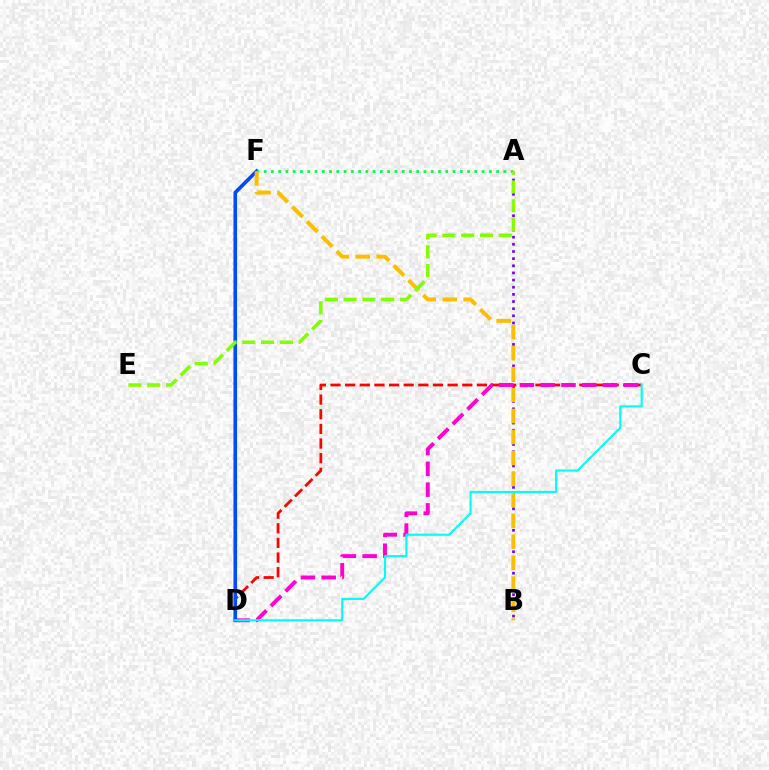{('A', 'B'): [{'color': '#7200ff', 'line_style': 'dotted', 'thickness': 1.94}], ('C', 'D'): [{'color': '#ff0000', 'line_style': 'dashed', 'thickness': 1.99}, {'color': '#ff00cf', 'line_style': 'dashed', 'thickness': 2.82}, {'color': '#00fff6', 'line_style': 'solid', 'thickness': 1.54}], ('D', 'F'): [{'color': '#004bff', 'line_style': 'solid', 'thickness': 2.62}], ('A', 'F'): [{'color': '#00ff39', 'line_style': 'dotted', 'thickness': 1.97}], ('B', 'F'): [{'color': '#ffbd00', 'line_style': 'dashed', 'thickness': 2.85}], ('A', 'E'): [{'color': '#84ff00', 'line_style': 'dashed', 'thickness': 2.55}]}